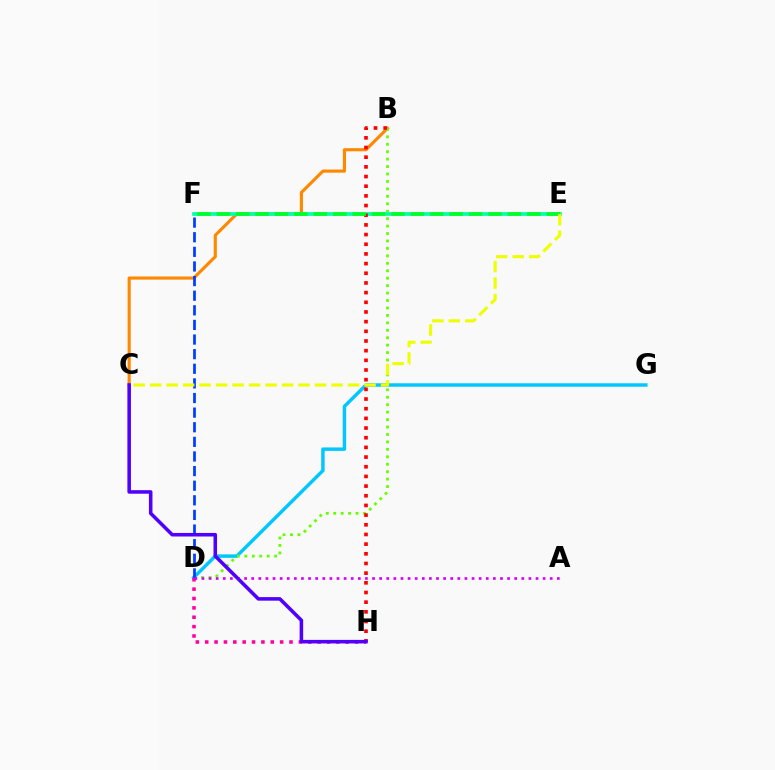{('B', 'C'): [{'color': '#ff8800', 'line_style': 'solid', 'thickness': 2.26}], ('D', 'G'): [{'color': '#00c7ff', 'line_style': 'solid', 'thickness': 2.48}], ('B', 'D'): [{'color': '#66ff00', 'line_style': 'dotted', 'thickness': 2.02}], ('D', 'F'): [{'color': '#003fff', 'line_style': 'dashed', 'thickness': 1.99}], ('D', 'H'): [{'color': '#ff00a0', 'line_style': 'dotted', 'thickness': 2.55}], ('E', 'F'): [{'color': '#00ffaf', 'line_style': 'solid', 'thickness': 2.65}, {'color': '#00ff27', 'line_style': 'dashed', 'thickness': 2.64}], ('B', 'H'): [{'color': '#ff0000', 'line_style': 'dotted', 'thickness': 2.63}], ('A', 'D'): [{'color': '#d600ff', 'line_style': 'dotted', 'thickness': 1.93}], ('C', 'E'): [{'color': '#eeff00', 'line_style': 'dashed', 'thickness': 2.24}], ('C', 'H'): [{'color': '#4f00ff', 'line_style': 'solid', 'thickness': 2.56}]}